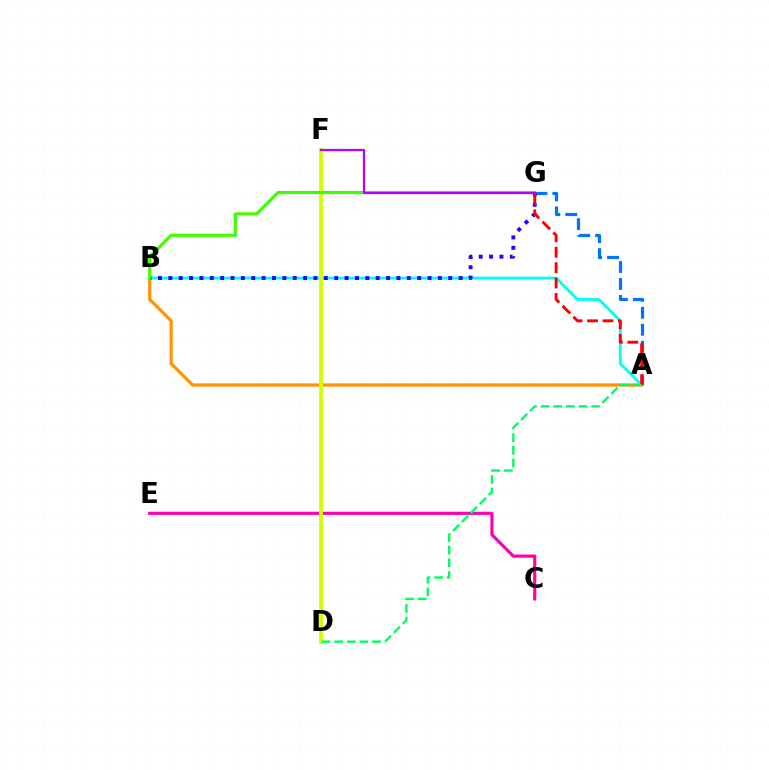{('C', 'E'): [{'color': '#ff00ac', 'line_style': 'solid', 'thickness': 2.28}], ('A', 'G'): [{'color': '#0074ff', 'line_style': 'dashed', 'thickness': 2.3}, {'color': '#ff0000', 'line_style': 'dashed', 'thickness': 2.09}], ('A', 'B'): [{'color': '#ff9400', 'line_style': 'solid', 'thickness': 2.31}, {'color': '#00fff6', 'line_style': 'solid', 'thickness': 2.04}], ('D', 'F'): [{'color': '#d1ff00', 'line_style': 'solid', 'thickness': 2.77}], ('B', 'G'): [{'color': '#2500ff', 'line_style': 'dotted', 'thickness': 2.82}, {'color': '#3dff00', 'line_style': 'solid', 'thickness': 2.28}], ('F', 'G'): [{'color': '#b900ff', 'line_style': 'solid', 'thickness': 1.62}], ('A', 'D'): [{'color': '#00ff5c', 'line_style': 'dashed', 'thickness': 1.72}]}